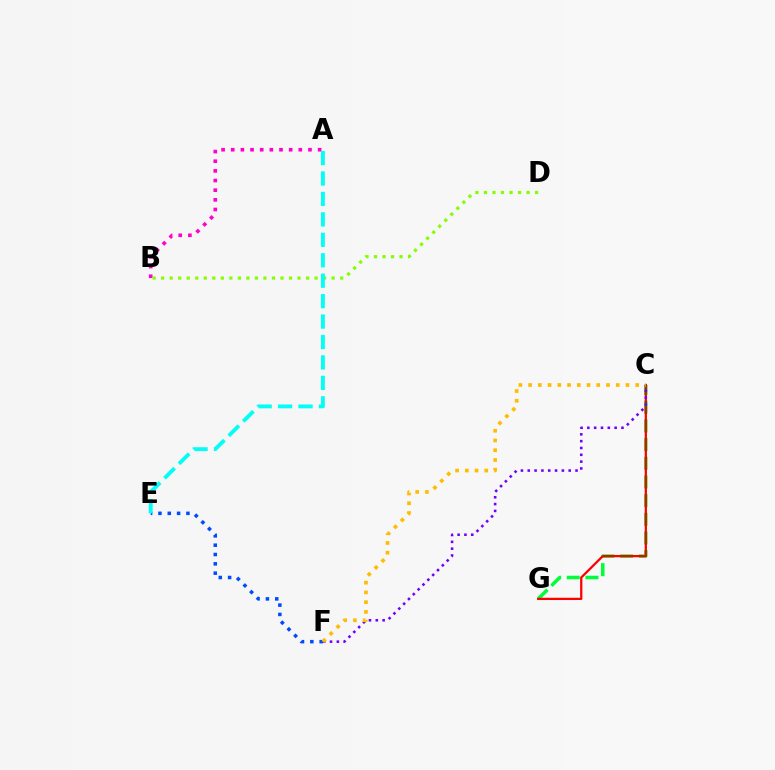{('C', 'G'): [{'color': '#00ff39', 'line_style': 'dashed', 'thickness': 2.54}, {'color': '#ff0000', 'line_style': 'solid', 'thickness': 1.62}], ('A', 'B'): [{'color': '#ff00cf', 'line_style': 'dotted', 'thickness': 2.62}], ('E', 'F'): [{'color': '#004bff', 'line_style': 'dotted', 'thickness': 2.53}], ('C', 'F'): [{'color': '#7200ff', 'line_style': 'dotted', 'thickness': 1.85}, {'color': '#ffbd00', 'line_style': 'dotted', 'thickness': 2.65}], ('B', 'D'): [{'color': '#84ff00', 'line_style': 'dotted', 'thickness': 2.32}], ('A', 'E'): [{'color': '#00fff6', 'line_style': 'dashed', 'thickness': 2.78}]}